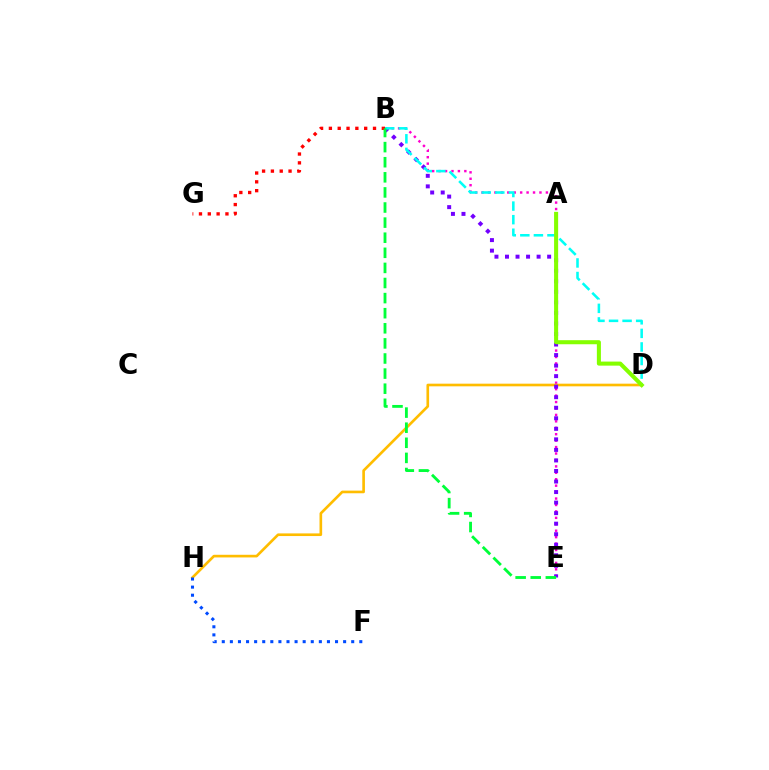{('B', 'E'): [{'color': '#ff00cf', 'line_style': 'dotted', 'thickness': 1.75}, {'color': '#7200ff', 'line_style': 'dotted', 'thickness': 2.86}, {'color': '#00ff39', 'line_style': 'dashed', 'thickness': 2.05}], ('D', 'H'): [{'color': '#ffbd00', 'line_style': 'solid', 'thickness': 1.91}], ('B', 'D'): [{'color': '#00fff6', 'line_style': 'dashed', 'thickness': 1.84}], ('A', 'D'): [{'color': '#84ff00', 'line_style': 'solid', 'thickness': 2.92}], ('B', 'G'): [{'color': '#ff0000', 'line_style': 'dotted', 'thickness': 2.4}], ('F', 'H'): [{'color': '#004bff', 'line_style': 'dotted', 'thickness': 2.2}]}